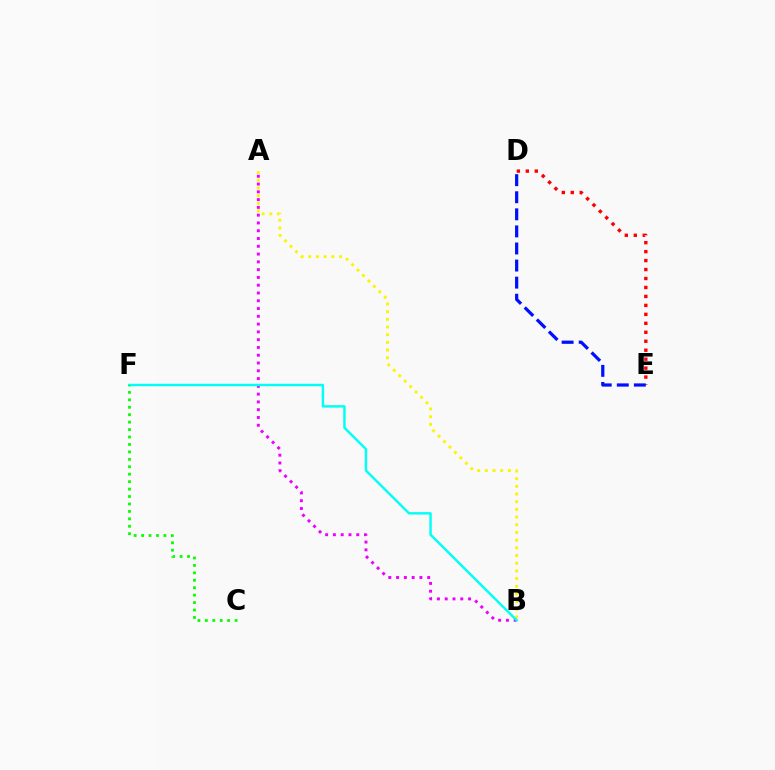{('A', 'B'): [{'color': '#ee00ff', 'line_style': 'dotted', 'thickness': 2.11}, {'color': '#fcf500', 'line_style': 'dotted', 'thickness': 2.09}], ('D', 'E'): [{'color': '#ff0000', 'line_style': 'dotted', 'thickness': 2.43}, {'color': '#0010ff', 'line_style': 'dashed', 'thickness': 2.32}], ('B', 'F'): [{'color': '#00fff6', 'line_style': 'solid', 'thickness': 1.75}], ('C', 'F'): [{'color': '#08ff00', 'line_style': 'dotted', 'thickness': 2.02}]}